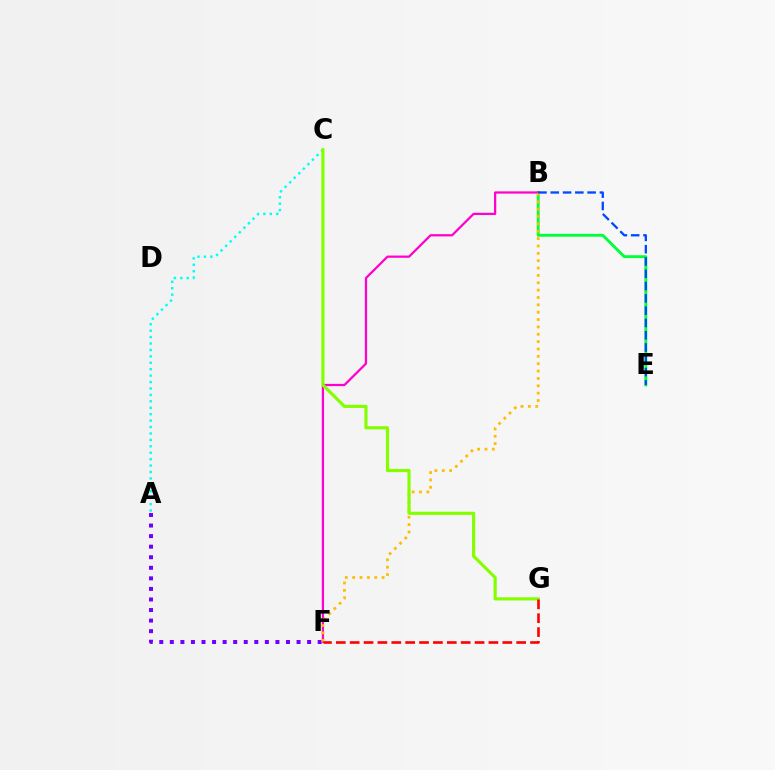{('B', 'E'): [{'color': '#00ff39', 'line_style': 'solid', 'thickness': 2.06}, {'color': '#004bff', 'line_style': 'dashed', 'thickness': 1.67}], ('A', 'F'): [{'color': '#7200ff', 'line_style': 'dotted', 'thickness': 2.87}], ('B', 'F'): [{'color': '#ff00cf', 'line_style': 'solid', 'thickness': 1.62}, {'color': '#ffbd00', 'line_style': 'dotted', 'thickness': 2.0}], ('A', 'C'): [{'color': '#00fff6', 'line_style': 'dotted', 'thickness': 1.75}], ('C', 'G'): [{'color': '#84ff00', 'line_style': 'solid', 'thickness': 2.28}], ('F', 'G'): [{'color': '#ff0000', 'line_style': 'dashed', 'thickness': 1.88}]}